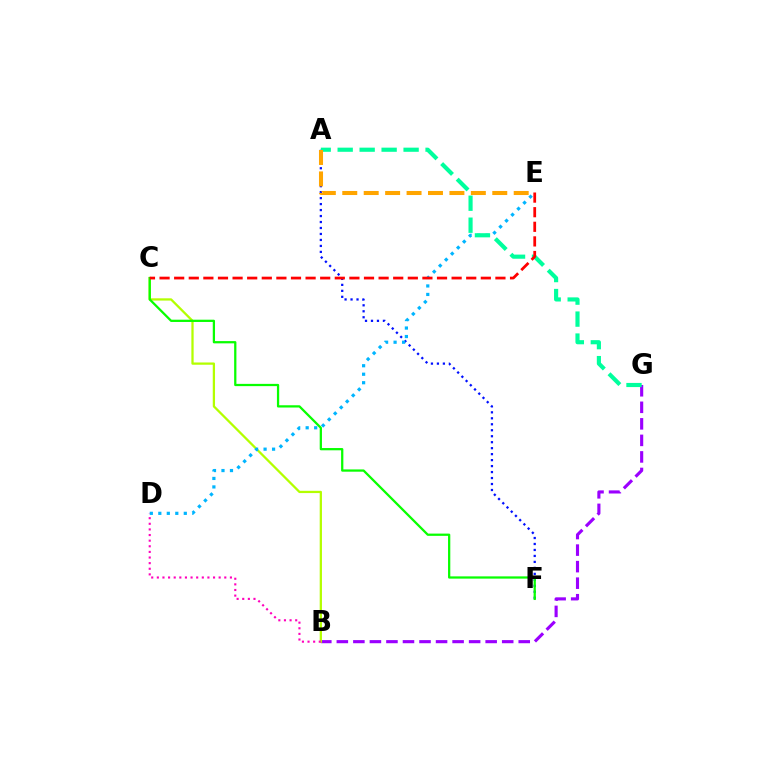{('B', 'G'): [{'color': '#9b00ff', 'line_style': 'dashed', 'thickness': 2.25}], ('B', 'C'): [{'color': '#b3ff00', 'line_style': 'solid', 'thickness': 1.63}], ('A', 'F'): [{'color': '#0010ff', 'line_style': 'dotted', 'thickness': 1.62}], ('B', 'D'): [{'color': '#ff00bd', 'line_style': 'dotted', 'thickness': 1.53}], ('D', 'E'): [{'color': '#00b5ff', 'line_style': 'dotted', 'thickness': 2.31}], ('C', 'F'): [{'color': '#08ff00', 'line_style': 'solid', 'thickness': 1.63}], ('A', 'G'): [{'color': '#00ff9d', 'line_style': 'dashed', 'thickness': 2.99}], ('A', 'E'): [{'color': '#ffa500', 'line_style': 'dashed', 'thickness': 2.91}], ('C', 'E'): [{'color': '#ff0000', 'line_style': 'dashed', 'thickness': 1.98}]}